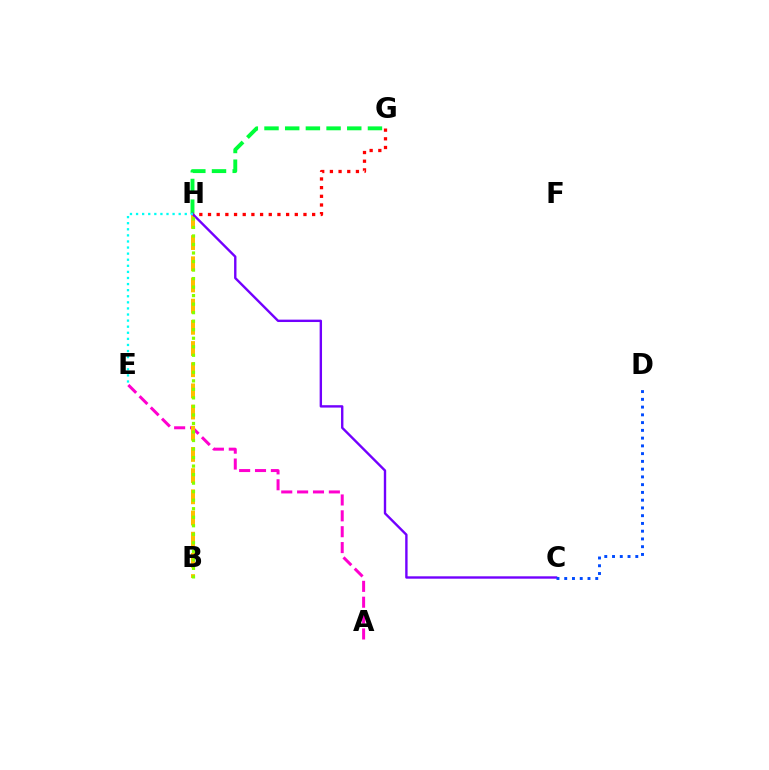{('A', 'E'): [{'color': '#ff00cf', 'line_style': 'dashed', 'thickness': 2.16}], ('B', 'H'): [{'color': '#ffbd00', 'line_style': 'dashed', 'thickness': 2.88}, {'color': '#84ff00', 'line_style': 'dotted', 'thickness': 2.32}], ('G', 'H'): [{'color': '#00ff39', 'line_style': 'dashed', 'thickness': 2.81}, {'color': '#ff0000', 'line_style': 'dotted', 'thickness': 2.36}], ('C', 'H'): [{'color': '#7200ff', 'line_style': 'solid', 'thickness': 1.72}], ('C', 'D'): [{'color': '#004bff', 'line_style': 'dotted', 'thickness': 2.11}], ('E', 'H'): [{'color': '#00fff6', 'line_style': 'dotted', 'thickness': 1.65}]}